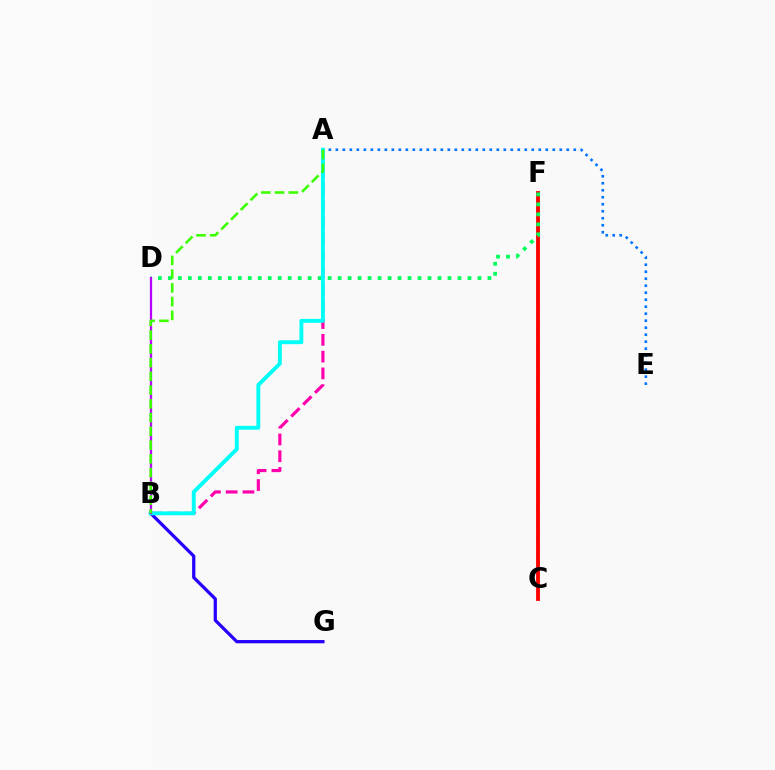{('C', 'F'): [{'color': '#ff9400', 'line_style': 'dashed', 'thickness': 2.11}, {'color': '#d1ff00', 'line_style': 'dashed', 'thickness': 2.16}, {'color': '#ff0000', 'line_style': 'solid', 'thickness': 2.76}], ('A', 'B'): [{'color': '#ff00ac', 'line_style': 'dashed', 'thickness': 2.28}, {'color': '#00fff6', 'line_style': 'solid', 'thickness': 2.8}, {'color': '#3dff00', 'line_style': 'dashed', 'thickness': 1.87}], ('B', 'G'): [{'color': '#2500ff', 'line_style': 'solid', 'thickness': 2.33}], ('A', 'E'): [{'color': '#0074ff', 'line_style': 'dotted', 'thickness': 1.9}], ('D', 'F'): [{'color': '#00ff5c', 'line_style': 'dotted', 'thickness': 2.71}], ('B', 'D'): [{'color': '#b900ff', 'line_style': 'solid', 'thickness': 1.62}]}